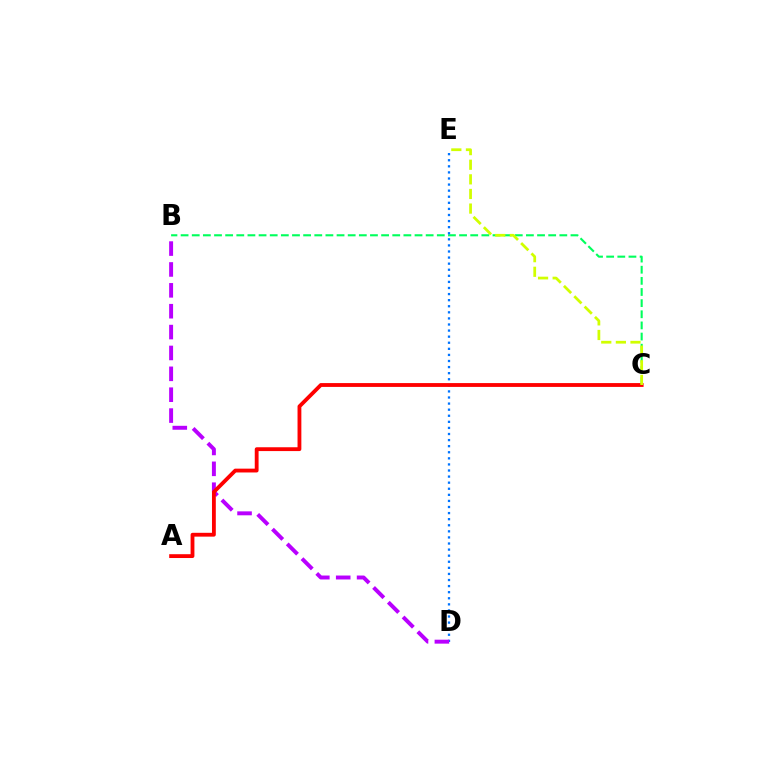{('B', 'C'): [{'color': '#00ff5c', 'line_style': 'dashed', 'thickness': 1.51}], ('D', 'E'): [{'color': '#0074ff', 'line_style': 'dotted', 'thickness': 1.65}], ('B', 'D'): [{'color': '#b900ff', 'line_style': 'dashed', 'thickness': 2.84}], ('A', 'C'): [{'color': '#ff0000', 'line_style': 'solid', 'thickness': 2.75}], ('C', 'E'): [{'color': '#d1ff00', 'line_style': 'dashed', 'thickness': 1.99}]}